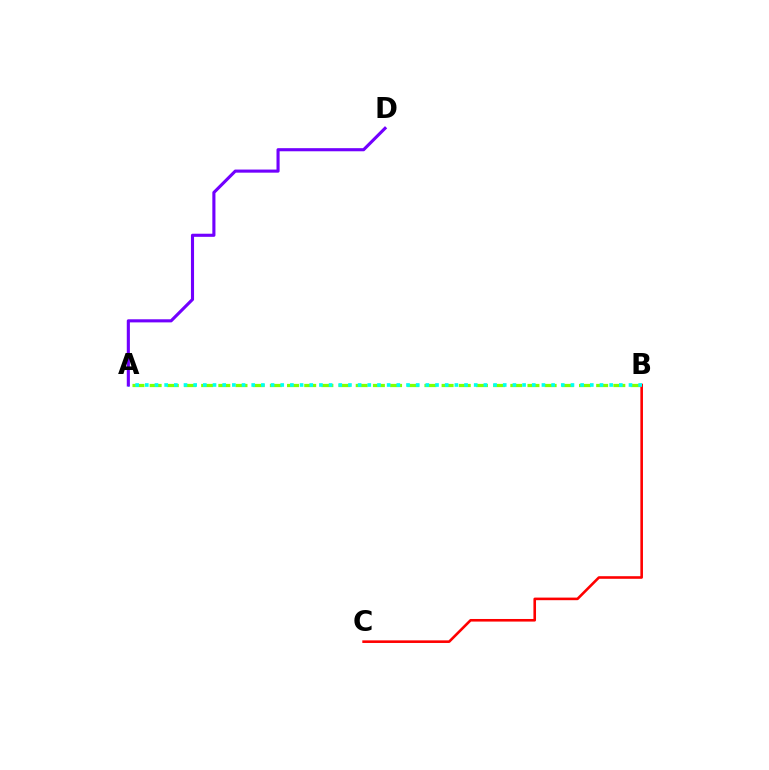{('A', 'B'): [{'color': '#84ff00', 'line_style': 'dashed', 'thickness': 2.33}, {'color': '#00fff6', 'line_style': 'dotted', 'thickness': 2.63}], ('B', 'C'): [{'color': '#ff0000', 'line_style': 'solid', 'thickness': 1.87}], ('A', 'D'): [{'color': '#7200ff', 'line_style': 'solid', 'thickness': 2.24}]}